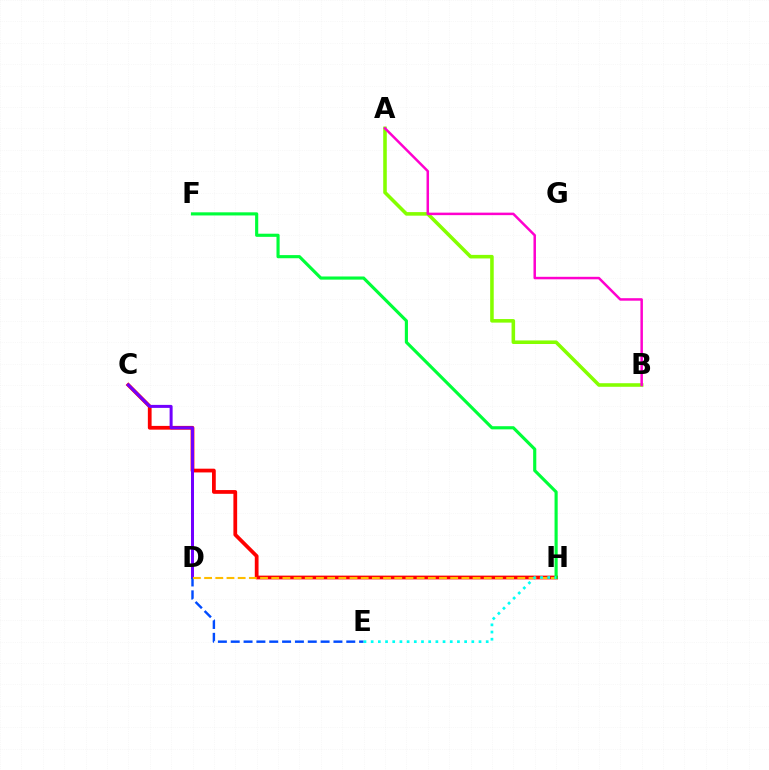{('C', 'H'): [{'color': '#ff0000', 'line_style': 'solid', 'thickness': 2.7}], ('C', 'D'): [{'color': '#7200ff', 'line_style': 'solid', 'thickness': 2.16}], ('D', 'E'): [{'color': '#004bff', 'line_style': 'dashed', 'thickness': 1.74}], ('D', 'H'): [{'color': '#ffbd00', 'line_style': 'dashed', 'thickness': 1.52}], ('F', 'H'): [{'color': '#00ff39', 'line_style': 'solid', 'thickness': 2.26}], ('E', 'H'): [{'color': '#00fff6', 'line_style': 'dotted', 'thickness': 1.95}], ('A', 'B'): [{'color': '#84ff00', 'line_style': 'solid', 'thickness': 2.56}, {'color': '#ff00cf', 'line_style': 'solid', 'thickness': 1.8}]}